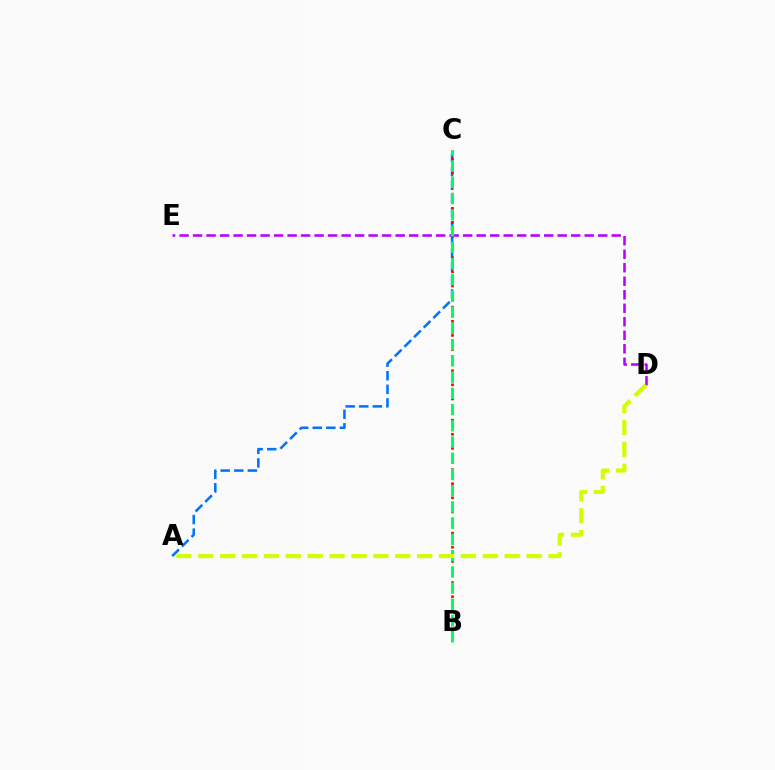{('D', 'E'): [{'color': '#b900ff', 'line_style': 'dashed', 'thickness': 1.83}], ('A', 'C'): [{'color': '#0074ff', 'line_style': 'dashed', 'thickness': 1.85}], ('B', 'C'): [{'color': '#ff0000', 'line_style': 'dotted', 'thickness': 1.92}, {'color': '#00ff5c', 'line_style': 'dashed', 'thickness': 2.21}], ('A', 'D'): [{'color': '#d1ff00', 'line_style': 'dashed', 'thickness': 2.97}]}